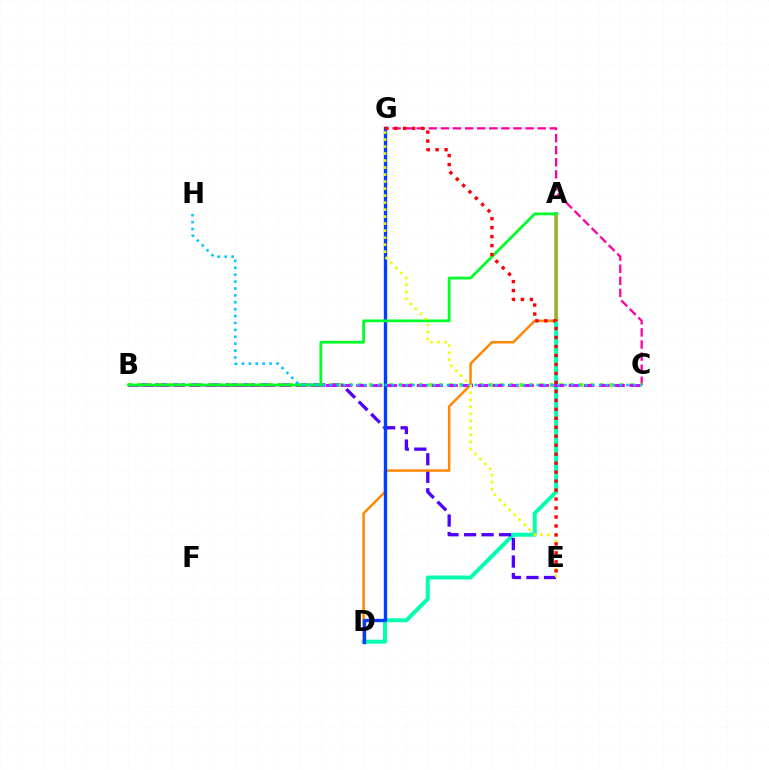{('C', 'G'): [{'color': '#ff00a0', 'line_style': 'dashed', 'thickness': 1.64}], ('A', 'D'): [{'color': '#00ffaf', 'line_style': 'solid', 'thickness': 2.84}, {'color': '#ff8800', 'line_style': 'solid', 'thickness': 1.8}], ('B', 'E'): [{'color': '#4f00ff', 'line_style': 'dashed', 'thickness': 2.38}], ('B', 'C'): [{'color': '#66ff00', 'line_style': 'dotted', 'thickness': 2.73}, {'color': '#d600ff', 'line_style': 'dashed', 'thickness': 2.06}], ('D', 'G'): [{'color': '#003fff', 'line_style': 'solid', 'thickness': 2.42}], ('A', 'B'): [{'color': '#00ff27', 'line_style': 'solid', 'thickness': 1.99}], ('C', 'H'): [{'color': '#00c7ff', 'line_style': 'dotted', 'thickness': 1.88}], ('E', 'G'): [{'color': '#eeff00', 'line_style': 'dotted', 'thickness': 1.9}, {'color': '#ff0000', 'line_style': 'dotted', 'thickness': 2.44}]}